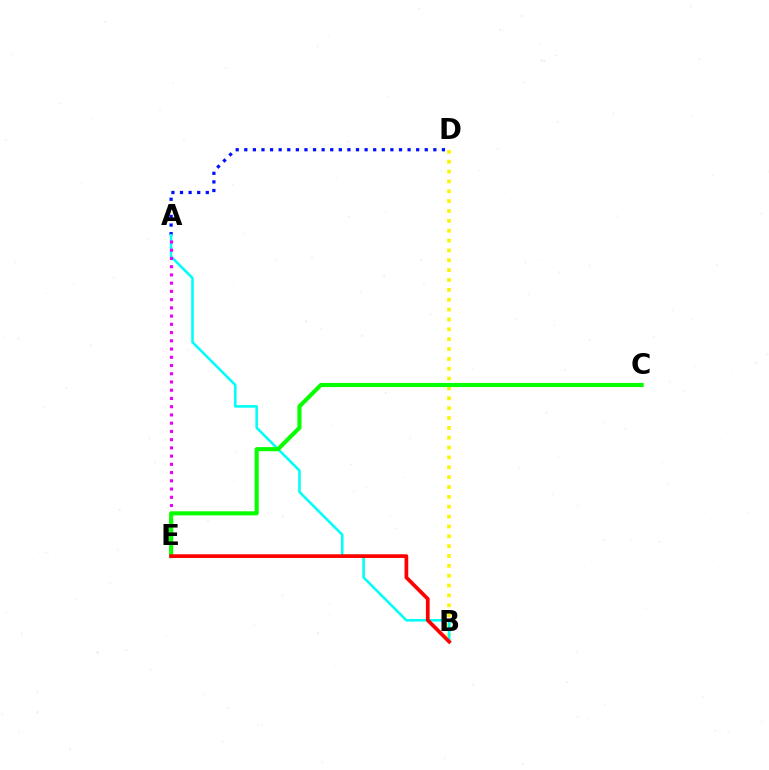{('B', 'D'): [{'color': '#fcf500', 'line_style': 'dotted', 'thickness': 2.68}], ('A', 'D'): [{'color': '#0010ff', 'line_style': 'dotted', 'thickness': 2.33}], ('A', 'B'): [{'color': '#00fff6', 'line_style': 'solid', 'thickness': 1.86}], ('A', 'E'): [{'color': '#ee00ff', 'line_style': 'dotted', 'thickness': 2.24}], ('C', 'E'): [{'color': '#08ff00', 'line_style': 'solid', 'thickness': 2.96}], ('B', 'E'): [{'color': '#ff0000', 'line_style': 'solid', 'thickness': 2.67}]}